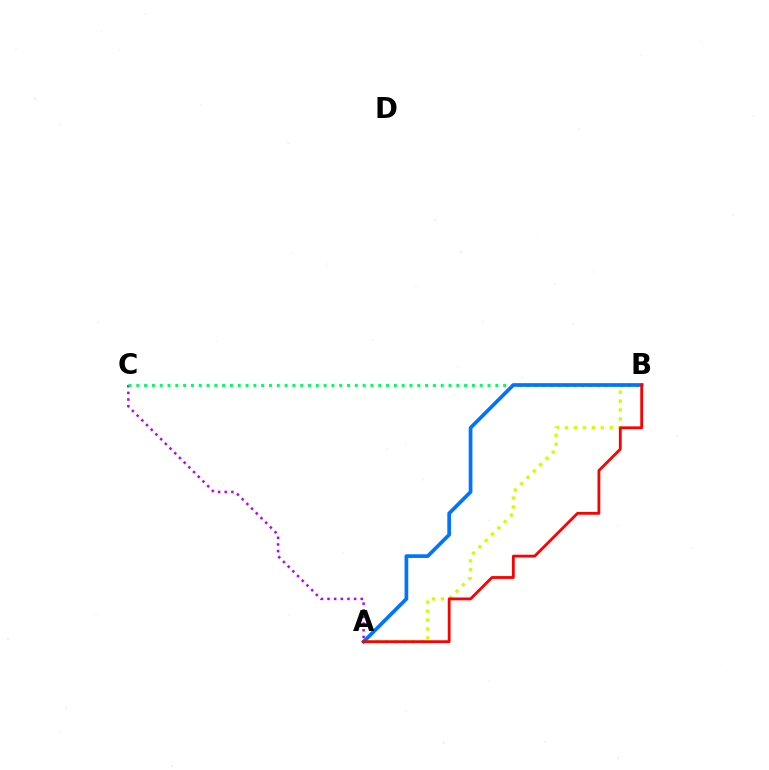{('A', 'C'): [{'color': '#b900ff', 'line_style': 'dotted', 'thickness': 1.81}], ('A', 'B'): [{'color': '#d1ff00', 'line_style': 'dotted', 'thickness': 2.43}, {'color': '#0074ff', 'line_style': 'solid', 'thickness': 2.66}, {'color': '#ff0000', 'line_style': 'solid', 'thickness': 2.02}], ('B', 'C'): [{'color': '#00ff5c', 'line_style': 'dotted', 'thickness': 2.12}]}